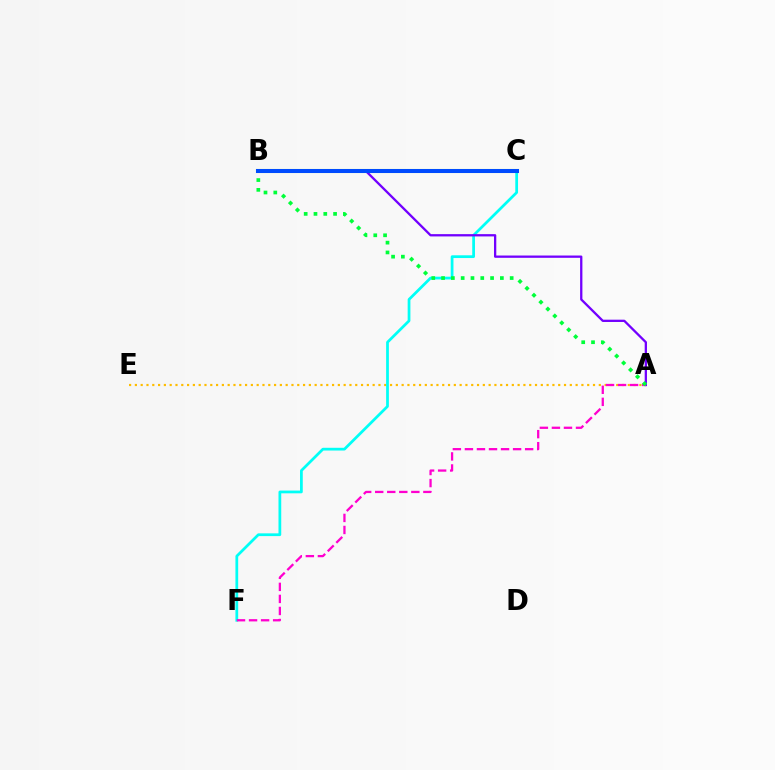{('A', 'E'): [{'color': '#ffbd00', 'line_style': 'dotted', 'thickness': 1.58}], ('C', 'F'): [{'color': '#00fff6', 'line_style': 'solid', 'thickness': 1.98}], ('A', 'B'): [{'color': '#7200ff', 'line_style': 'solid', 'thickness': 1.65}, {'color': '#00ff39', 'line_style': 'dotted', 'thickness': 2.66}], ('B', 'C'): [{'color': '#84ff00', 'line_style': 'solid', 'thickness': 2.92}, {'color': '#ff0000', 'line_style': 'dotted', 'thickness': 2.6}, {'color': '#004bff', 'line_style': 'solid', 'thickness': 2.9}], ('A', 'F'): [{'color': '#ff00cf', 'line_style': 'dashed', 'thickness': 1.64}]}